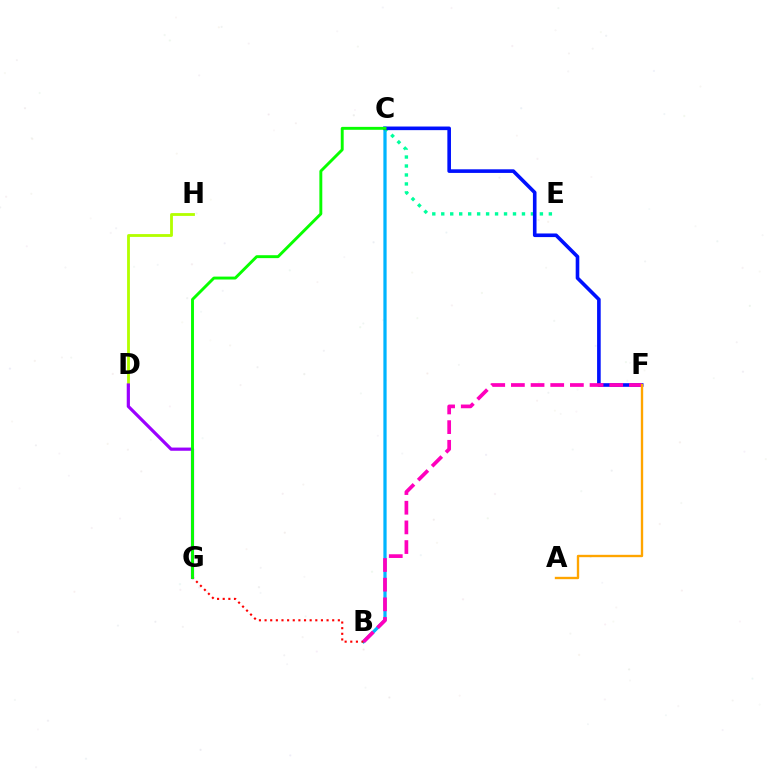{('B', 'C'): [{'color': '#00b5ff', 'line_style': 'solid', 'thickness': 2.34}], ('B', 'G'): [{'color': '#ff0000', 'line_style': 'dotted', 'thickness': 1.53}], ('C', 'E'): [{'color': '#00ff9d', 'line_style': 'dotted', 'thickness': 2.44}], ('D', 'H'): [{'color': '#b3ff00', 'line_style': 'solid', 'thickness': 2.03}], ('C', 'F'): [{'color': '#0010ff', 'line_style': 'solid', 'thickness': 2.6}], ('B', 'F'): [{'color': '#ff00bd', 'line_style': 'dashed', 'thickness': 2.67}], ('D', 'G'): [{'color': '#9b00ff', 'line_style': 'solid', 'thickness': 2.3}], ('C', 'G'): [{'color': '#08ff00', 'line_style': 'solid', 'thickness': 2.1}], ('A', 'F'): [{'color': '#ffa500', 'line_style': 'solid', 'thickness': 1.7}]}